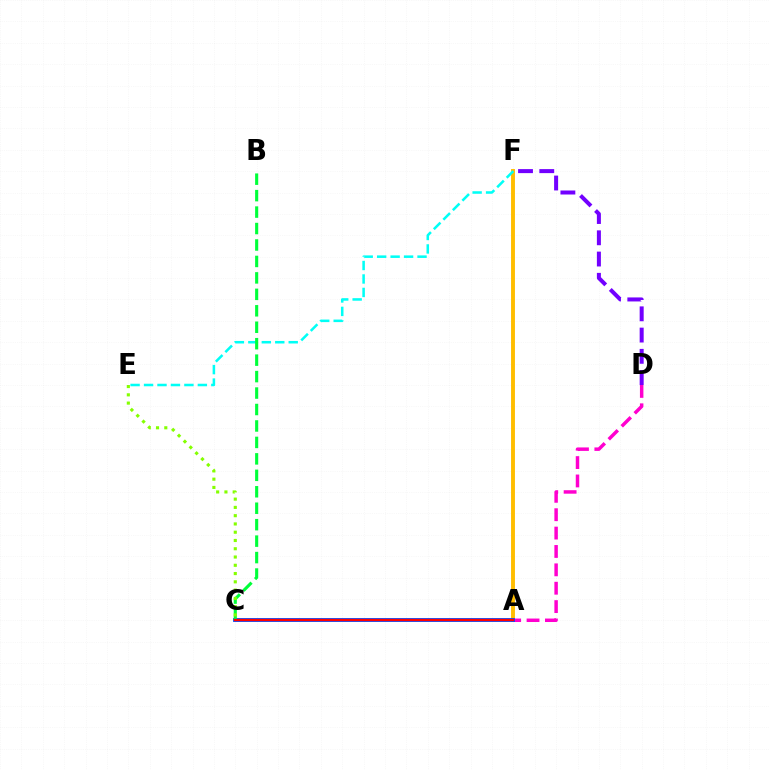{('A', 'F'): [{'color': '#ffbd00', 'line_style': 'solid', 'thickness': 2.81}], ('A', 'D'): [{'color': '#ff00cf', 'line_style': 'dashed', 'thickness': 2.5}], ('A', 'C'): [{'color': '#004bff', 'line_style': 'solid', 'thickness': 2.76}, {'color': '#ff0000', 'line_style': 'solid', 'thickness': 1.65}], ('E', 'F'): [{'color': '#00fff6', 'line_style': 'dashed', 'thickness': 1.83}], ('B', 'C'): [{'color': '#00ff39', 'line_style': 'dashed', 'thickness': 2.24}], ('C', 'E'): [{'color': '#84ff00', 'line_style': 'dotted', 'thickness': 2.25}], ('D', 'F'): [{'color': '#7200ff', 'line_style': 'dashed', 'thickness': 2.89}]}